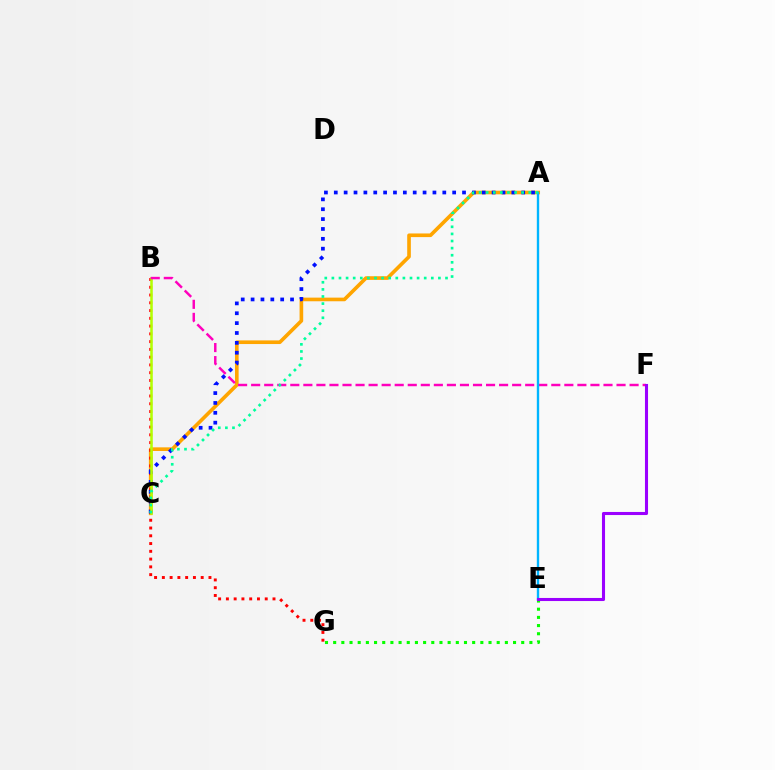{('A', 'C'): [{'color': '#ffa500', 'line_style': 'solid', 'thickness': 2.62}, {'color': '#0010ff', 'line_style': 'dotted', 'thickness': 2.68}, {'color': '#00ff9d', 'line_style': 'dotted', 'thickness': 1.93}], ('B', 'G'): [{'color': '#ff0000', 'line_style': 'dotted', 'thickness': 2.11}], ('E', 'G'): [{'color': '#08ff00', 'line_style': 'dotted', 'thickness': 2.22}], ('B', 'C'): [{'color': '#b3ff00', 'line_style': 'solid', 'thickness': 1.83}], ('B', 'F'): [{'color': '#ff00bd', 'line_style': 'dashed', 'thickness': 1.77}], ('A', 'E'): [{'color': '#00b5ff', 'line_style': 'solid', 'thickness': 1.71}], ('E', 'F'): [{'color': '#9b00ff', 'line_style': 'solid', 'thickness': 2.22}]}